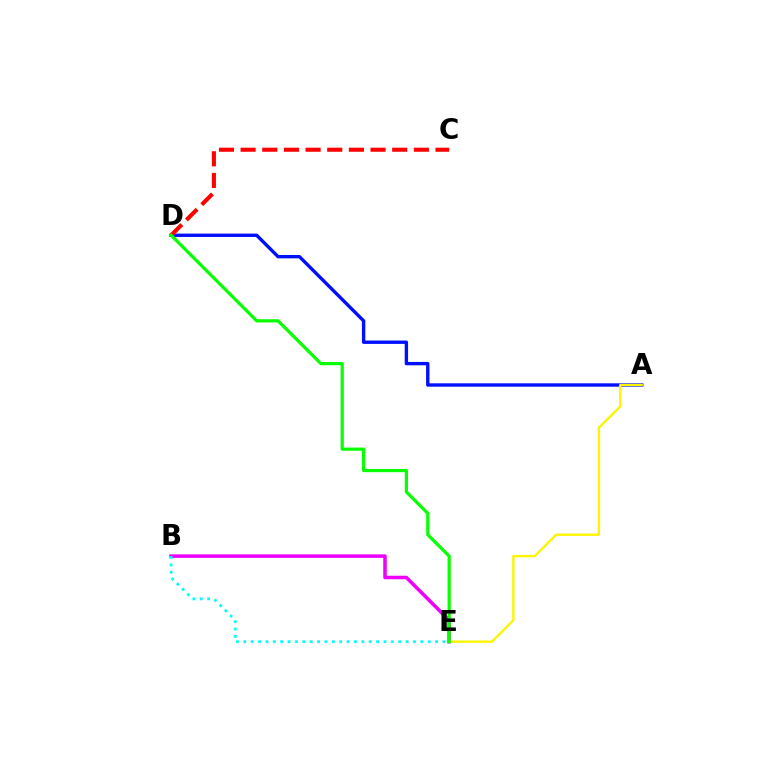{('A', 'D'): [{'color': '#0010ff', 'line_style': 'solid', 'thickness': 2.43}], ('B', 'E'): [{'color': '#ee00ff', 'line_style': 'solid', 'thickness': 2.54}, {'color': '#00fff6', 'line_style': 'dotted', 'thickness': 2.0}], ('A', 'E'): [{'color': '#fcf500', 'line_style': 'solid', 'thickness': 1.71}], ('C', 'D'): [{'color': '#ff0000', 'line_style': 'dashed', 'thickness': 2.94}], ('D', 'E'): [{'color': '#08ff00', 'line_style': 'solid', 'thickness': 2.31}]}